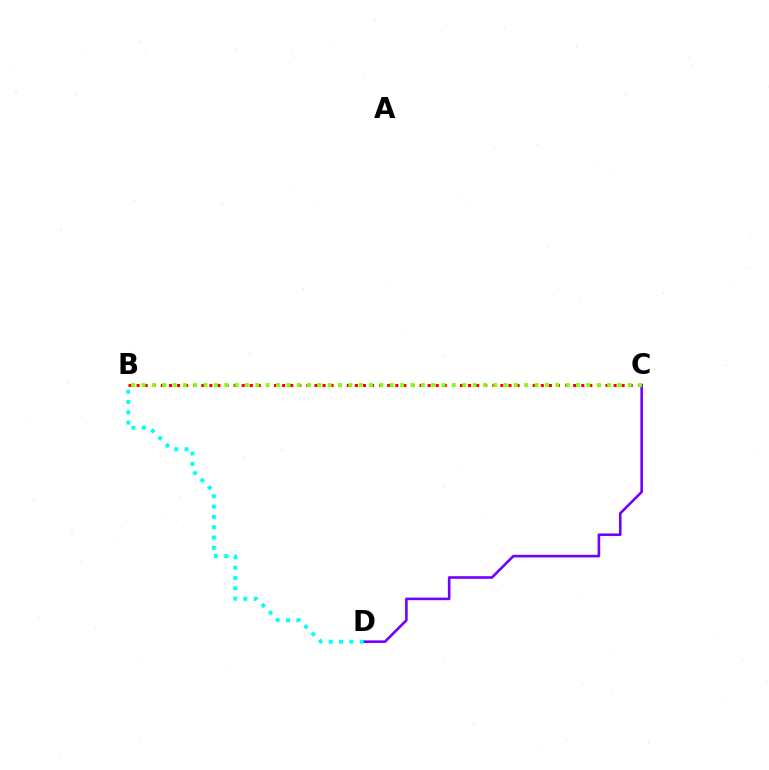{('B', 'C'): [{'color': '#ff0000', 'line_style': 'dotted', 'thickness': 2.2}, {'color': '#84ff00', 'line_style': 'dotted', 'thickness': 2.81}], ('C', 'D'): [{'color': '#7200ff', 'line_style': 'solid', 'thickness': 1.87}], ('B', 'D'): [{'color': '#00fff6', 'line_style': 'dotted', 'thickness': 2.8}]}